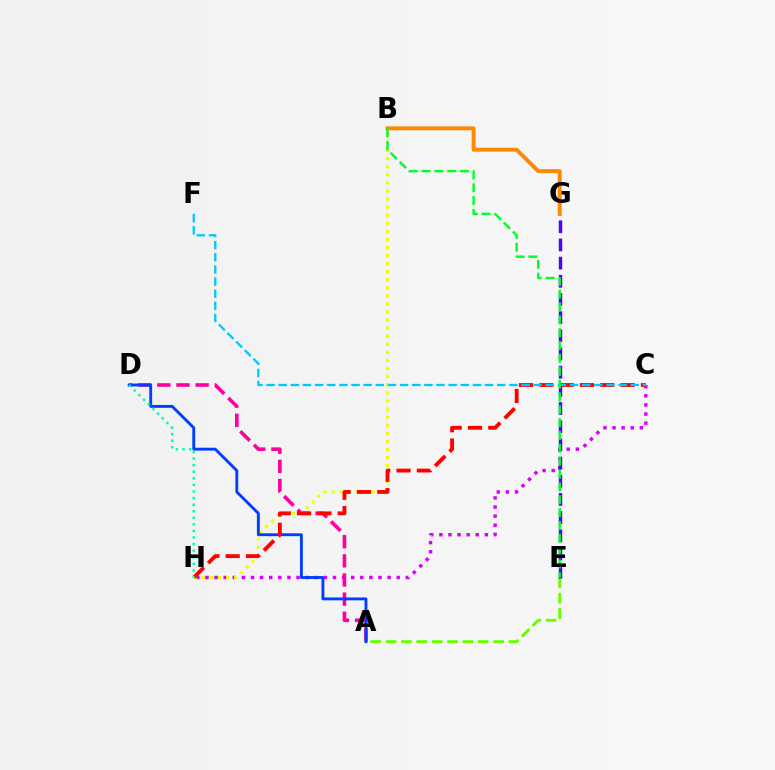{('C', 'H'): [{'color': '#d600ff', 'line_style': 'dotted', 'thickness': 2.47}, {'color': '#ff0000', 'line_style': 'dashed', 'thickness': 2.76}], ('A', 'D'): [{'color': '#ff00a0', 'line_style': 'dashed', 'thickness': 2.6}, {'color': '#003fff', 'line_style': 'solid', 'thickness': 2.08}], ('A', 'E'): [{'color': '#66ff00', 'line_style': 'dashed', 'thickness': 2.09}], ('B', 'H'): [{'color': '#eeff00', 'line_style': 'dotted', 'thickness': 2.19}], ('E', 'G'): [{'color': '#4f00ff', 'line_style': 'dashed', 'thickness': 2.47}], ('B', 'G'): [{'color': '#ff8800', 'line_style': 'solid', 'thickness': 2.83}], ('D', 'H'): [{'color': '#00ffaf', 'line_style': 'dotted', 'thickness': 1.79}], ('C', 'F'): [{'color': '#00c7ff', 'line_style': 'dashed', 'thickness': 1.65}], ('B', 'E'): [{'color': '#00ff27', 'line_style': 'dashed', 'thickness': 1.75}]}